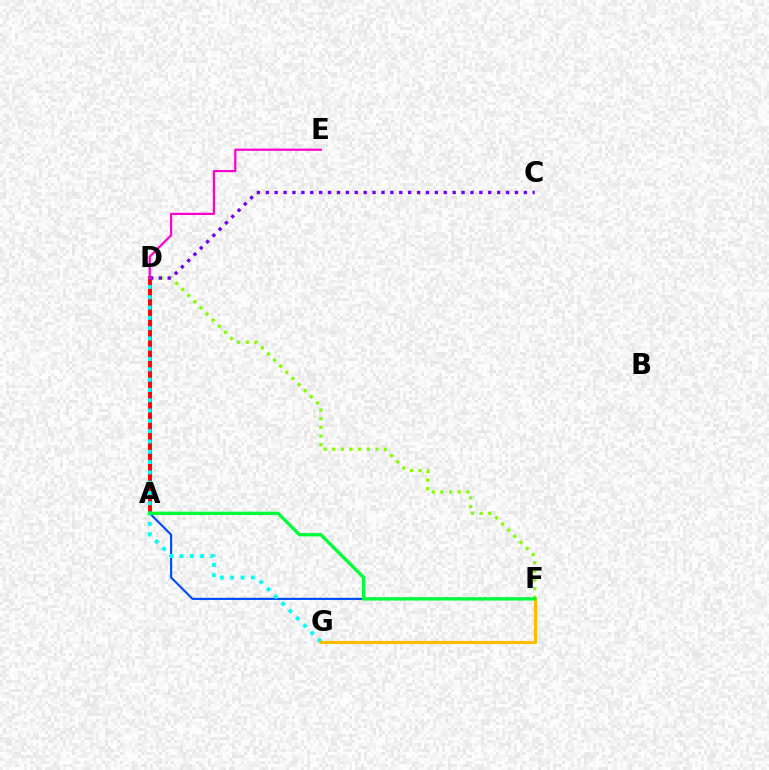{('D', 'F'): [{'color': '#84ff00', 'line_style': 'dotted', 'thickness': 2.35}], ('A', 'D'): [{'color': '#ff0000', 'line_style': 'solid', 'thickness': 2.82}], ('C', 'D'): [{'color': '#7200ff', 'line_style': 'dotted', 'thickness': 2.42}], ('A', 'F'): [{'color': '#004bff', 'line_style': 'solid', 'thickness': 1.55}, {'color': '#00ff39', 'line_style': 'solid', 'thickness': 2.38}], ('D', 'G'): [{'color': '#00fff6', 'line_style': 'dotted', 'thickness': 2.8}], ('F', 'G'): [{'color': '#ffbd00', 'line_style': 'solid', 'thickness': 2.26}], ('D', 'E'): [{'color': '#ff00cf', 'line_style': 'solid', 'thickness': 1.61}]}